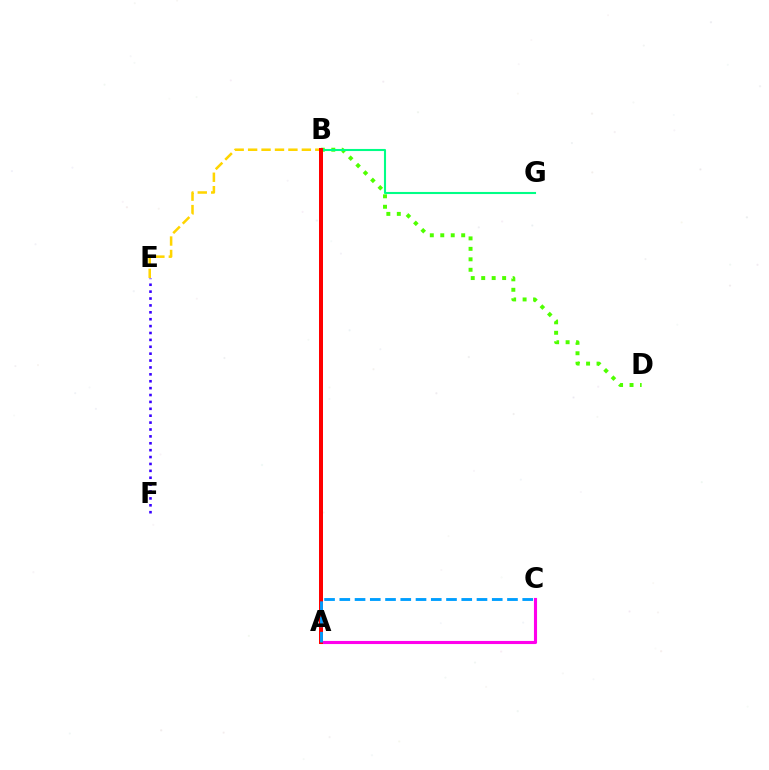{('E', 'F'): [{'color': '#3700ff', 'line_style': 'dotted', 'thickness': 1.87}], ('A', 'C'): [{'color': '#ff00ed', 'line_style': 'solid', 'thickness': 2.24}, {'color': '#009eff', 'line_style': 'dashed', 'thickness': 2.07}], ('B', 'D'): [{'color': '#4fff00', 'line_style': 'dotted', 'thickness': 2.84}], ('B', 'E'): [{'color': '#ffd500', 'line_style': 'dashed', 'thickness': 1.82}], ('B', 'G'): [{'color': '#00ff86', 'line_style': 'solid', 'thickness': 1.51}], ('A', 'B'): [{'color': '#ff0000', 'line_style': 'solid', 'thickness': 2.88}]}